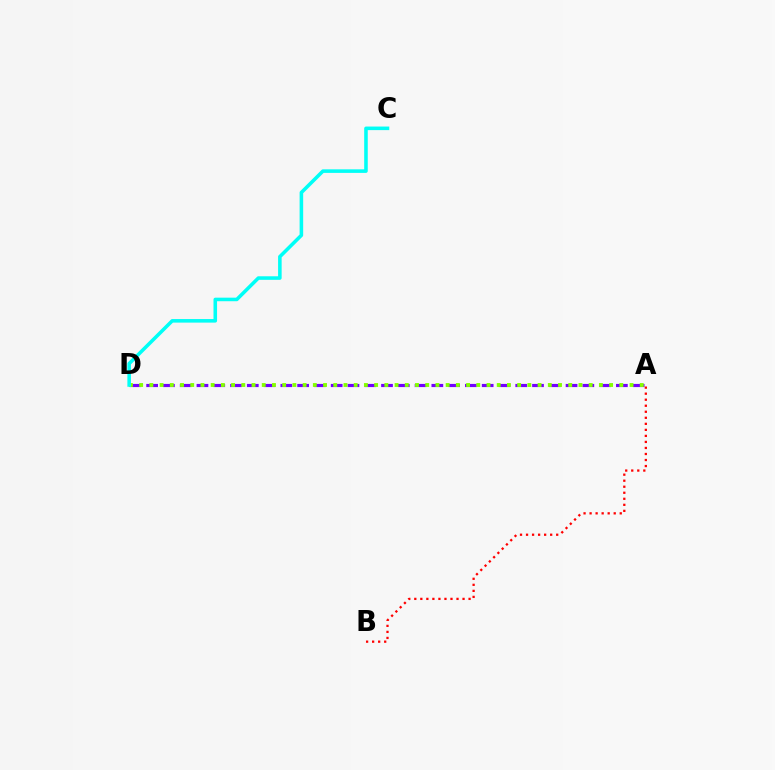{('A', 'D'): [{'color': '#7200ff', 'line_style': 'dashed', 'thickness': 2.28}, {'color': '#84ff00', 'line_style': 'dotted', 'thickness': 2.78}], ('C', 'D'): [{'color': '#00fff6', 'line_style': 'solid', 'thickness': 2.57}], ('A', 'B'): [{'color': '#ff0000', 'line_style': 'dotted', 'thickness': 1.64}]}